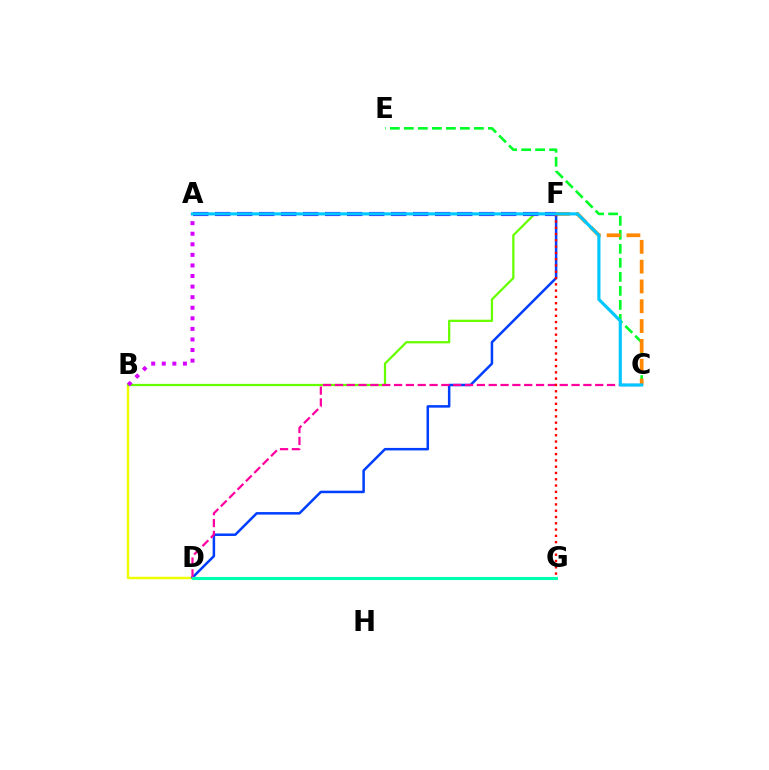{('B', 'D'): [{'color': '#eeff00', 'line_style': 'solid', 'thickness': 1.77}], ('C', 'E'): [{'color': '#00ff27', 'line_style': 'dashed', 'thickness': 1.9}], ('B', 'F'): [{'color': '#66ff00', 'line_style': 'solid', 'thickness': 1.63}], ('A', 'F'): [{'color': '#4f00ff', 'line_style': 'dashed', 'thickness': 2.99}], ('D', 'F'): [{'color': '#003fff', 'line_style': 'solid', 'thickness': 1.81}], ('A', 'B'): [{'color': '#d600ff', 'line_style': 'dotted', 'thickness': 2.87}], ('C', 'D'): [{'color': '#ff00a0', 'line_style': 'dashed', 'thickness': 1.61}], ('C', 'F'): [{'color': '#ff8800', 'line_style': 'dashed', 'thickness': 2.69}], ('D', 'G'): [{'color': '#00ffaf', 'line_style': 'solid', 'thickness': 2.23}], ('F', 'G'): [{'color': '#ff0000', 'line_style': 'dotted', 'thickness': 1.71}], ('A', 'C'): [{'color': '#00c7ff', 'line_style': 'solid', 'thickness': 2.26}]}